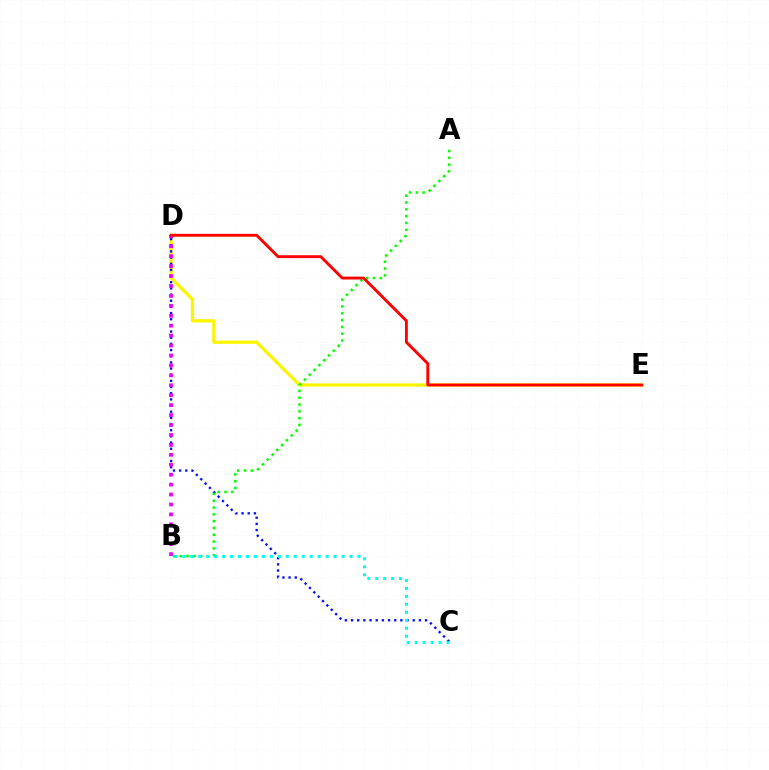{('D', 'E'): [{'color': '#fcf500', 'line_style': 'solid', 'thickness': 2.36}, {'color': '#ff0000', 'line_style': 'solid', 'thickness': 2.07}], ('C', 'D'): [{'color': '#0010ff', 'line_style': 'dotted', 'thickness': 1.68}], ('A', 'B'): [{'color': '#08ff00', 'line_style': 'dotted', 'thickness': 1.85}], ('B', 'D'): [{'color': '#ee00ff', 'line_style': 'dotted', 'thickness': 2.7}], ('B', 'C'): [{'color': '#00fff6', 'line_style': 'dotted', 'thickness': 2.16}]}